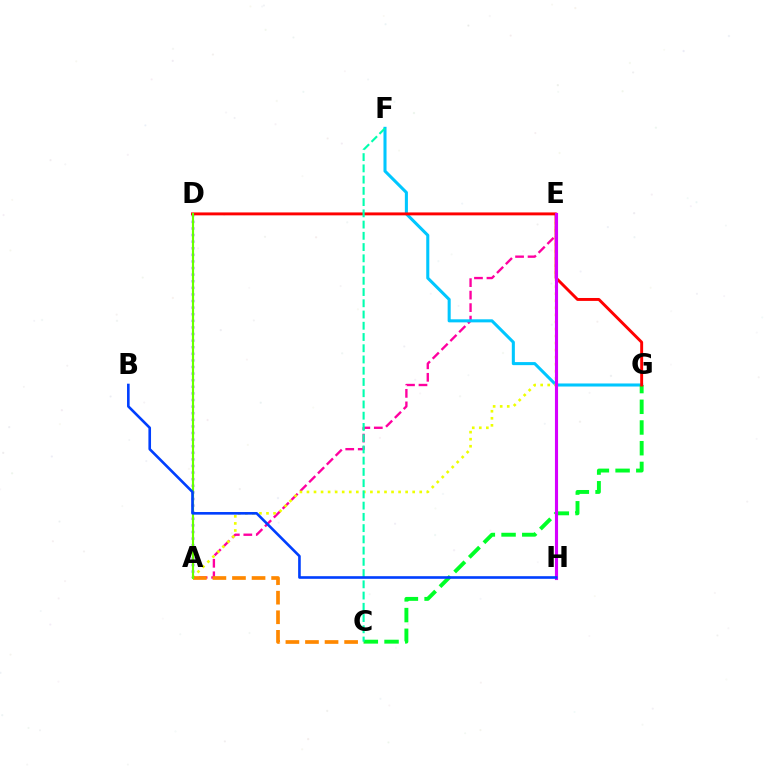{('A', 'E'): [{'color': '#ff00a0', 'line_style': 'dashed', 'thickness': 1.7}, {'color': '#eeff00', 'line_style': 'dotted', 'thickness': 1.91}], ('A', 'D'): [{'color': '#4f00ff', 'line_style': 'dotted', 'thickness': 1.79}, {'color': '#66ff00', 'line_style': 'solid', 'thickness': 1.55}], ('F', 'G'): [{'color': '#00c7ff', 'line_style': 'solid', 'thickness': 2.2}], ('C', 'G'): [{'color': '#00ff27', 'line_style': 'dashed', 'thickness': 2.81}], ('D', 'G'): [{'color': '#ff0000', 'line_style': 'solid', 'thickness': 2.1}], ('A', 'C'): [{'color': '#ff8800', 'line_style': 'dashed', 'thickness': 2.66}], ('E', 'H'): [{'color': '#d600ff', 'line_style': 'solid', 'thickness': 2.25}], ('C', 'F'): [{'color': '#00ffaf', 'line_style': 'dashed', 'thickness': 1.53}], ('B', 'H'): [{'color': '#003fff', 'line_style': 'solid', 'thickness': 1.89}]}